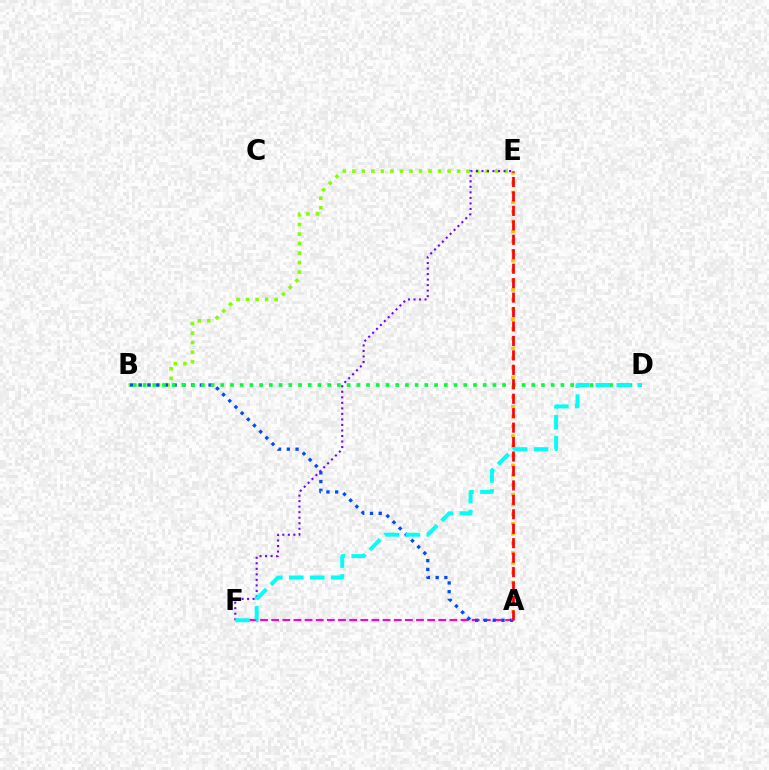{('A', 'F'): [{'color': '#ff00cf', 'line_style': 'dashed', 'thickness': 1.51}], ('B', 'E'): [{'color': '#84ff00', 'line_style': 'dotted', 'thickness': 2.59}], ('A', 'B'): [{'color': '#004bff', 'line_style': 'dotted', 'thickness': 2.37}], ('A', 'E'): [{'color': '#ffbd00', 'line_style': 'dotted', 'thickness': 2.65}, {'color': '#ff0000', 'line_style': 'dashed', 'thickness': 1.96}], ('E', 'F'): [{'color': '#7200ff', 'line_style': 'dotted', 'thickness': 1.5}], ('B', 'D'): [{'color': '#00ff39', 'line_style': 'dotted', 'thickness': 2.64}], ('D', 'F'): [{'color': '#00fff6', 'line_style': 'dashed', 'thickness': 2.85}]}